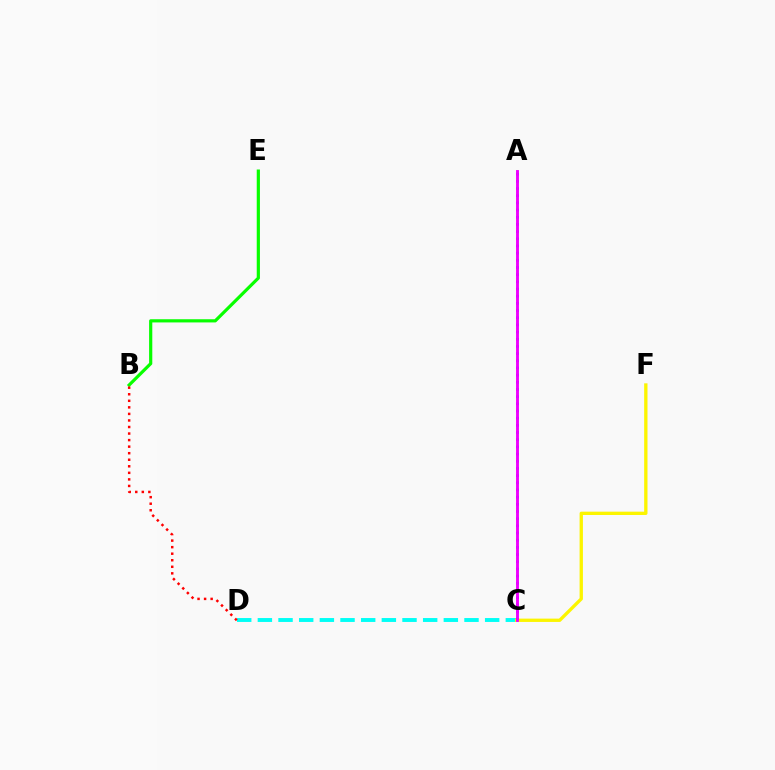{('B', 'E'): [{'color': '#08ff00', 'line_style': 'solid', 'thickness': 2.3}], ('C', 'D'): [{'color': '#00fff6', 'line_style': 'dashed', 'thickness': 2.81}], ('C', 'F'): [{'color': '#fcf500', 'line_style': 'solid', 'thickness': 2.4}], ('B', 'D'): [{'color': '#ff0000', 'line_style': 'dotted', 'thickness': 1.78}], ('A', 'C'): [{'color': '#0010ff', 'line_style': 'dotted', 'thickness': 1.95}, {'color': '#ee00ff', 'line_style': 'solid', 'thickness': 2.08}]}